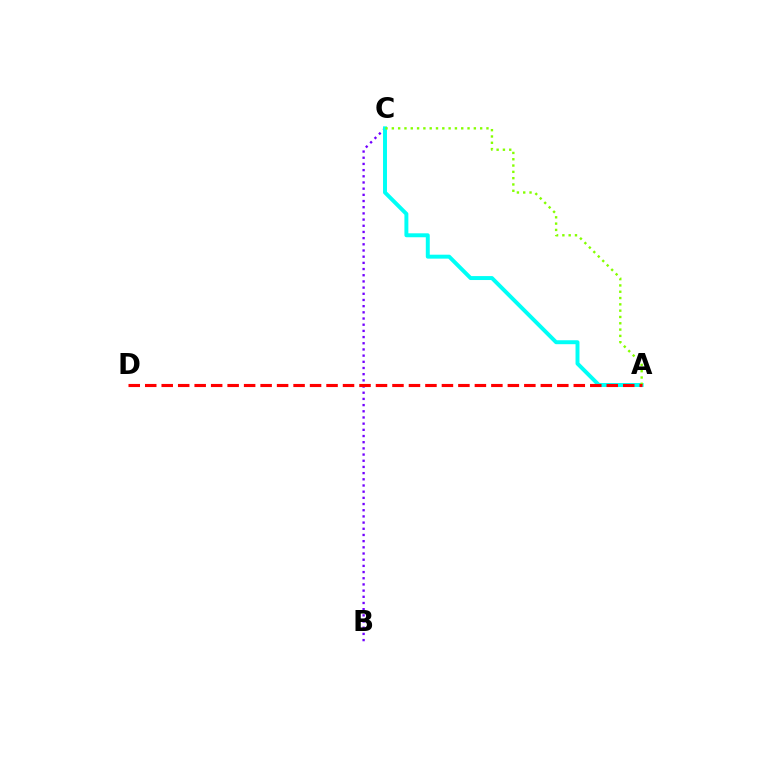{('B', 'C'): [{'color': '#7200ff', 'line_style': 'dotted', 'thickness': 1.68}], ('A', 'C'): [{'color': '#00fff6', 'line_style': 'solid', 'thickness': 2.84}, {'color': '#84ff00', 'line_style': 'dotted', 'thickness': 1.71}], ('A', 'D'): [{'color': '#ff0000', 'line_style': 'dashed', 'thickness': 2.24}]}